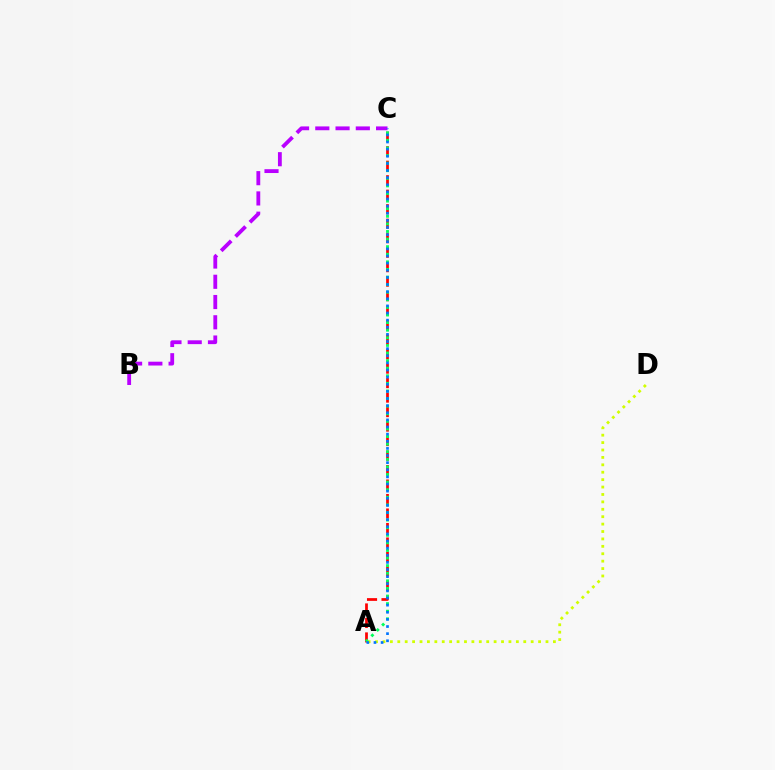{('A', 'C'): [{'color': '#ff0000', 'line_style': 'dashed', 'thickness': 1.97}, {'color': '#00ff5c', 'line_style': 'dotted', 'thickness': 2.06}, {'color': '#0074ff', 'line_style': 'dotted', 'thickness': 1.94}], ('A', 'D'): [{'color': '#d1ff00', 'line_style': 'dotted', 'thickness': 2.01}], ('B', 'C'): [{'color': '#b900ff', 'line_style': 'dashed', 'thickness': 2.75}]}